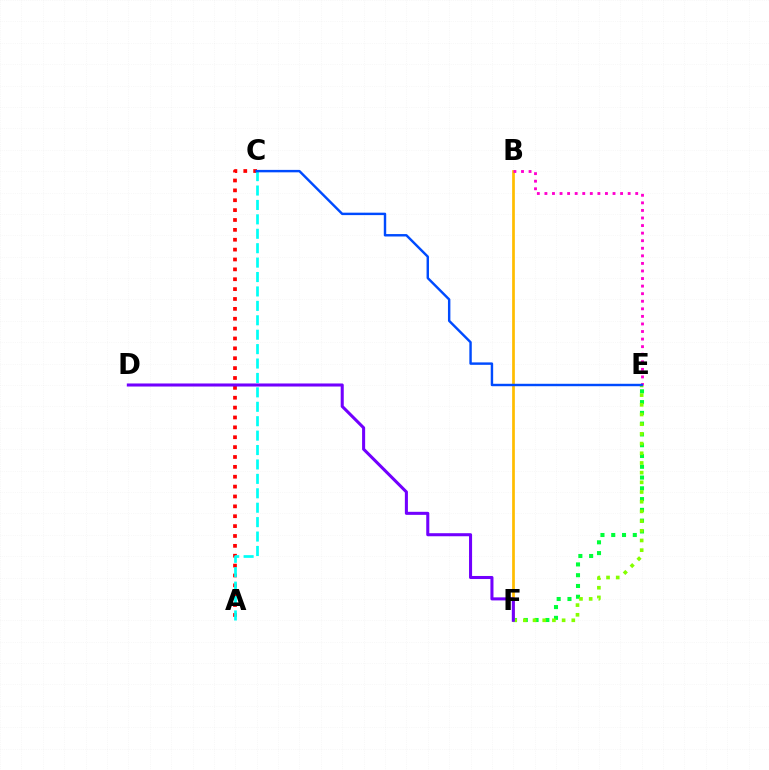{('B', 'F'): [{'color': '#ffbd00', 'line_style': 'solid', 'thickness': 1.96}], ('E', 'F'): [{'color': '#00ff39', 'line_style': 'dotted', 'thickness': 2.93}, {'color': '#84ff00', 'line_style': 'dotted', 'thickness': 2.63}], ('A', 'C'): [{'color': '#ff0000', 'line_style': 'dotted', 'thickness': 2.68}, {'color': '#00fff6', 'line_style': 'dashed', 'thickness': 1.96}], ('B', 'E'): [{'color': '#ff00cf', 'line_style': 'dotted', 'thickness': 2.06}], ('C', 'E'): [{'color': '#004bff', 'line_style': 'solid', 'thickness': 1.75}], ('D', 'F'): [{'color': '#7200ff', 'line_style': 'solid', 'thickness': 2.2}]}